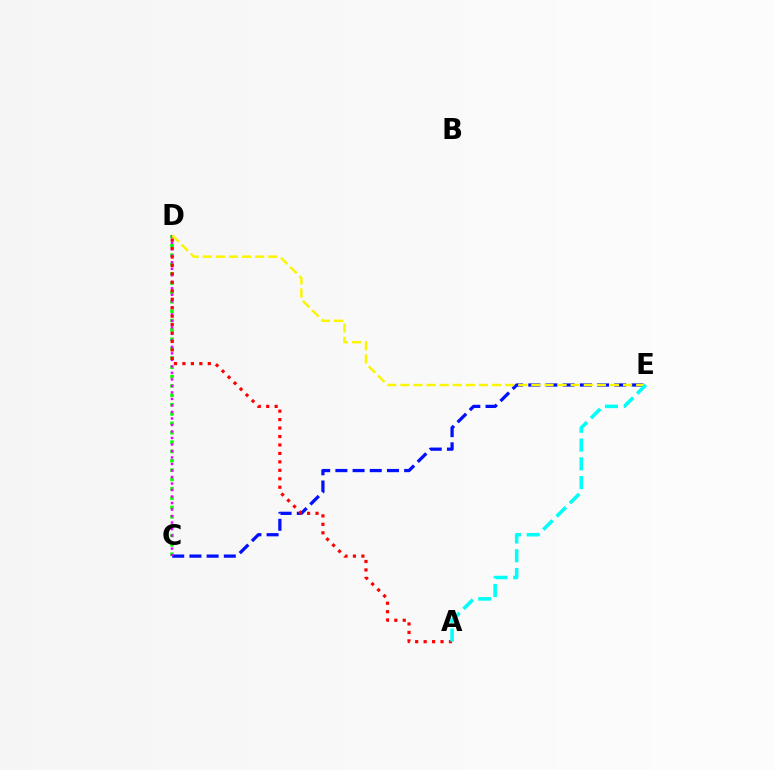{('C', 'D'): [{'color': '#08ff00', 'line_style': 'dotted', 'thickness': 2.54}, {'color': '#ee00ff', 'line_style': 'dotted', 'thickness': 1.77}], ('C', 'E'): [{'color': '#0010ff', 'line_style': 'dashed', 'thickness': 2.34}], ('D', 'E'): [{'color': '#fcf500', 'line_style': 'dashed', 'thickness': 1.78}], ('A', 'D'): [{'color': '#ff0000', 'line_style': 'dotted', 'thickness': 2.3}], ('A', 'E'): [{'color': '#00fff6', 'line_style': 'dashed', 'thickness': 2.55}]}